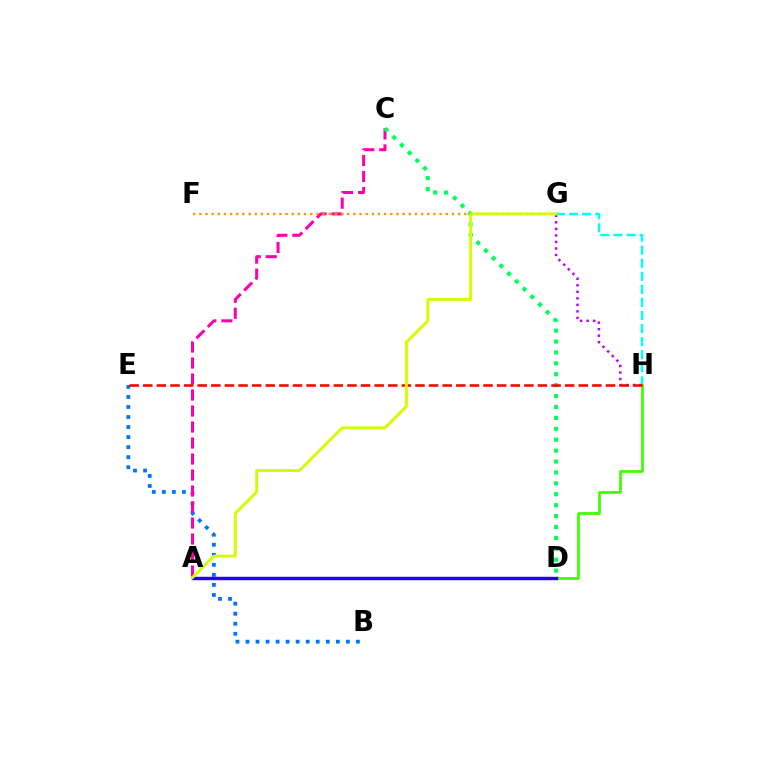{('B', 'E'): [{'color': '#0074ff', 'line_style': 'dotted', 'thickness': 2.73}], ('G', 'H'): [{'color': '#00fff6', 'line_style': 'dashed', 'thickness': 1.78}, {'color': '#b900ff', 'line_style': 'dotted', 'thickness': 1.77}], ('A', 'C'): [{'color': '#ff00ac', 'line_style': 'dashed', 'thickness': 2.17}], ('D', 'H'): [{'color': '#3dff00', 'line_style': 'solid', 'thickness': 1.96}], ('C', 'D'): [{'color': '#00ff5c', 'line_style': 'dotted', 'thickness': 2.96}], ('A', 'D'): [{'color': '#2500ff', 'line_style': 'solid', 'thickness': 2.47}], ('E', 'H'): [{'color': '#ff0000', 'line_style': 'dashed', 'thickness': 1.85}], ('F', 'G'): [{'color': '#ff9400', 'line_style': 'dotted', 'thickness': 1.67}], ('A', 'G'): [{'color': '#d1ff00', 'line_style': 'solid', 'thickness': 2.11}]}